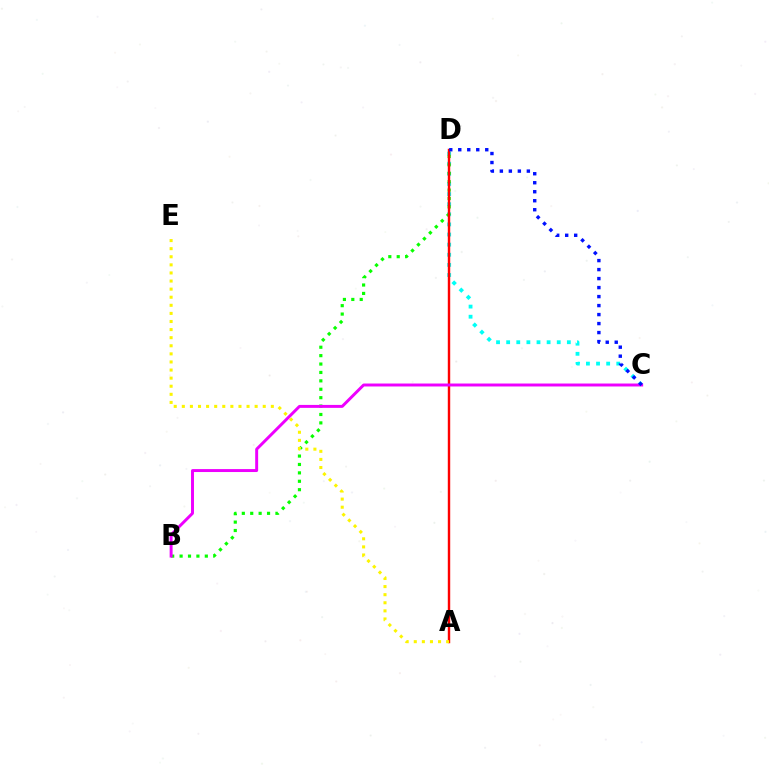{('C', 'D'): [{'color': '#00fff6', 'line_style': 'dotted', 'thickness': 2.75}, {'color': '#0010ff', 'line_style': 'dotted', 'thickness': 2.44}], ('B', 'D'): [{'color': '#08ff00', 'line_style': 'dotted', 'thickness': 2.28}], ('A', 'D'): [{'color': '#ff0000', 'line_style': 'solid', 'thickness': 1.75}], ('A', 'E'): [{'color': '#fcf500', 'line_style': 'dotted', 'thickness': 2.2}], ('B', 'C'): [{'color': '#ee00ff', 'line_style': 'solid', 'thickness': 2.12}]}